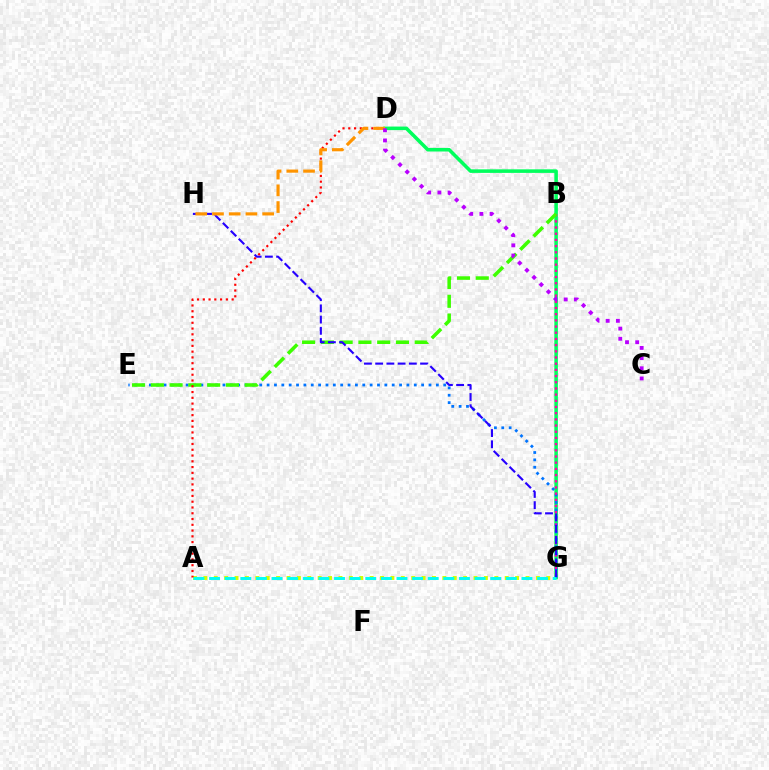{('D', 'G'): [{'color': '#00ff5c', 'line_style': 'solid', 'thickness': 2.56}], ('E', 'G'): [{'color': '#0074ff', 'line_style': 'dotted', 'thickness': 2.0}], ('A', 'G'): [{'color': '#d1ff00', 'line_style': 'dotted', 'thickness': 2.82}, {'color': '#00fff6', 'line_style': 'dashed', 'thickness': 2.12}], ('B', 'G'): [{'color': '#ff00ac', 'line_style': 'dotted', 'thickness': 1.68}], ('B', 'E'): [{'color': '#3dff00', 'line_style': 'dashed', 'thickness': 2.55}], ('G', 'H'): [{'color': '#2500ff', 'line_style': 'dashed', 'thickness': 1.53}], ('A', 'D'): [{'color': '#ff0000', 'line_style': 'dotted', 'thickness': 1.57}], ('D', 'H'): [{'color': '#ff9400', 'line_style': 'dashed', 'thickness': 2.27}], ('C', 'D'): [{'color': '#b900ff', 'line_style': 'dotted', 'thickness': 2.76}]}